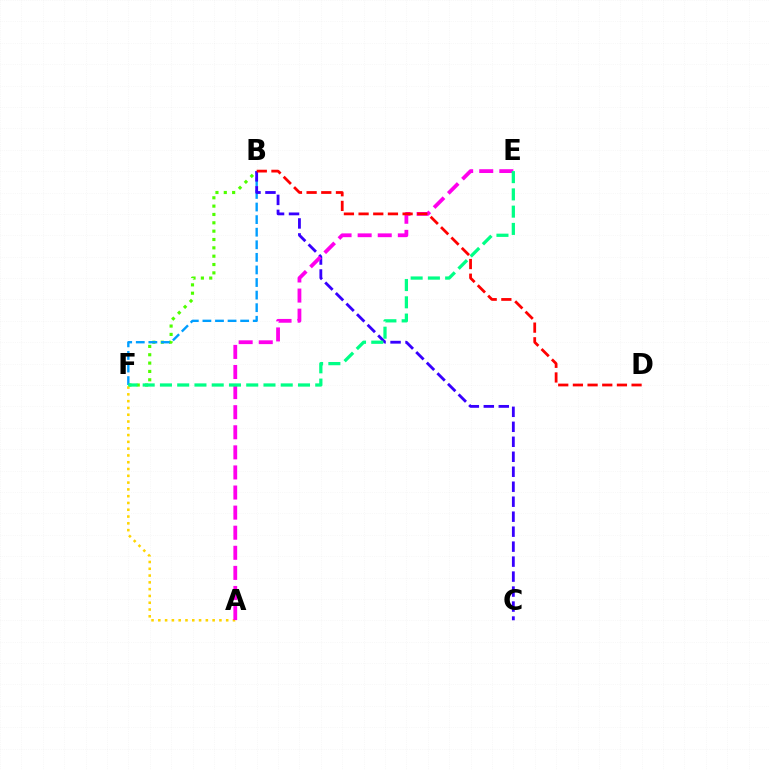{('B', 'F'): [{'color': '#4fff00', 'line_style': 'dotted', 'thickness': 2.27}, {'color': '#009eff', 'line_style': 'dashed', 'thickness': 1.71}], ('B', 'C'): [{'color': '#3700ff', 'line_style': 'dashed', 'thickness': 2.03}], ('A', 'F'): [{'color': '#ffd500', 'line_style': 'dotted', 'thickness': 1.84}], ('A', 'E'): [{'color': '#ff00ed', 'line_style': 'dashed', 'thickness': 2.73}], ('E', 'F'): [{'color': '#00ff86', 'line_style': 'dashed', 'thickness': 2.34}], ('B', 'D'): [{'color': '#ff0000', 'line_style': 'dashed', 'thickness': 1.99}]}